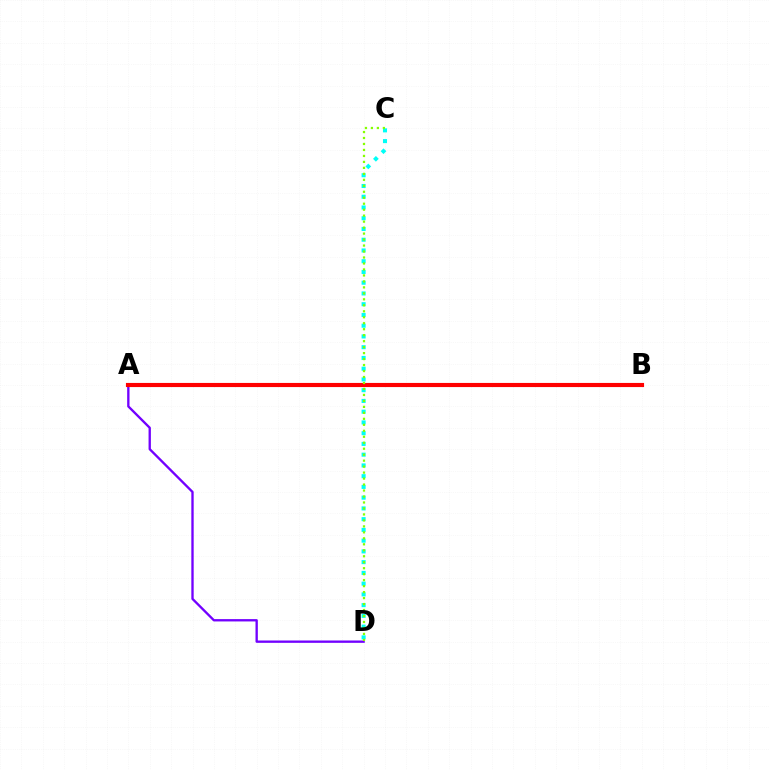{('C', 'D'): [{'color': '#00fff6', 'line_style': 'dotted', 'thickness': 2.92}, {'color': '#84ff00', 'line_style': 'dotted', 'thickness': 1.62}], ('A', 'D'): [{'color': '#7200ff', 'line_style': 'solid', 'thickness': 1.68}], ('A', 'B'): [{'color': '#ff0000', 'line_style': 'solid', 'thickness': 2.97}]}